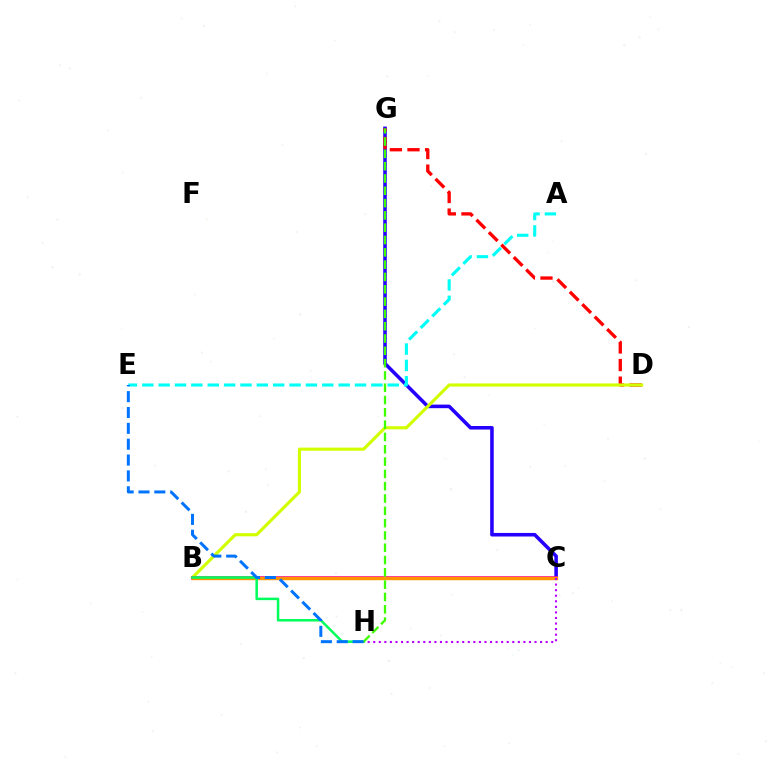{('C', 'G'): [{'color': '#2500ff', 'line_style': 'solid', 'thickness': 2.56}], ('D', 'G'): [{'color': '#ff0000', 'line_style': 'dashed', 'thickness': 2.39}], ('B', 'D'): [{'color': '#d1ff00', 'line_style': 'solid', 'thickness': 2.25}], ('B', 'C'): [{'color': '#ff00ac', 'line_style': 'solid', 'thickness': 2.62}, {'color': '#ff9400', 'line_style': 'solid', 'thickness': 2.44}], ('B', 'H'): [{'color': '#00ff5c', 'line_style': 'solid', 'thickness': 1.81}], ('C', 'H'): [{'color': '#b900ff', 'line_style': 'dotted', 'thickness': 1.51}], ('G', 'H'): [{'color': '#3dff00', 'line_style': 'dashed', 'thickness': 1.67}], ('A', 'E'): [{'color': '#00fff6', 'line_style': 'dashed', 'thickness': 2.22}], ('E', 'H'): [{'color': '#0074ff', 'line_style': 'dashed', 'thickness': 2.15}]}